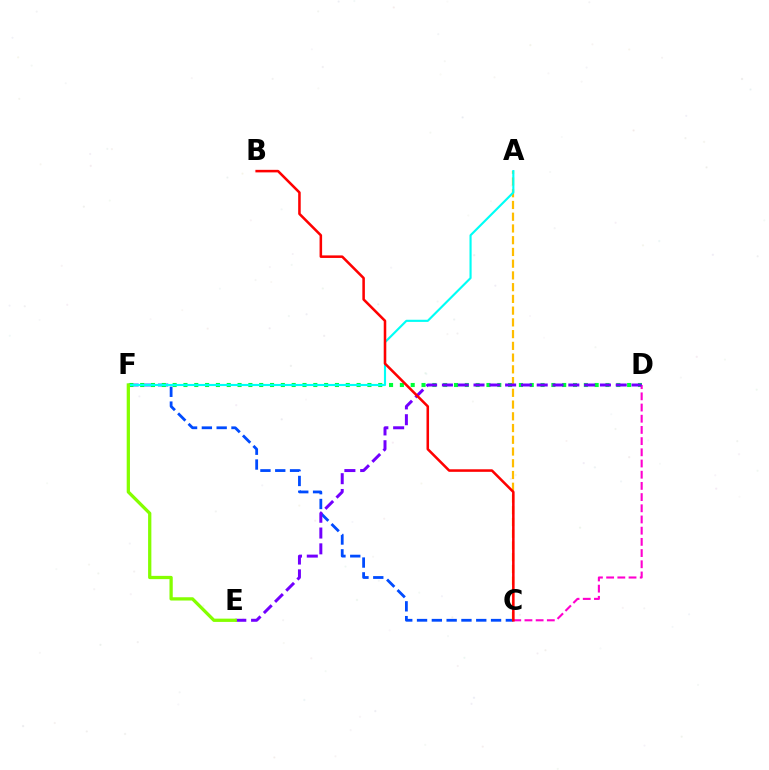{('C', 'F'): [{'color': '#004bff', 'line_style': 'dashed', 'thickness': 2.01}], ('D', 'F'): [{'color': '#00ff39', 'line_style': 'dotted', 'thickness': 2.94}], ('A', 'C'): [{'color': '#ffbd00', 'line_style': 'dashed', 'thickness': 1.59}], ('A', 'F'): [{'color': '#00fff6', 'line_style': 'solid', 'thickness': 1.54}], ('C', 'D'): [{'color': '#ff00cf', 'line_style': 'dashed', 'thickness': 1.52}], ('D', 'E'): [{'color': '#7200ff', 'line_style': 'dashed', 'thickness': 2.15}], ('E', 'F'): [{'color': '#84ff00', 'line_style': 'solid', 'thickness': 2.36}], ('B', 'C'): [{'color': '#ff0000', 'line_style': 'solid', 'thickness': 1.83}]}